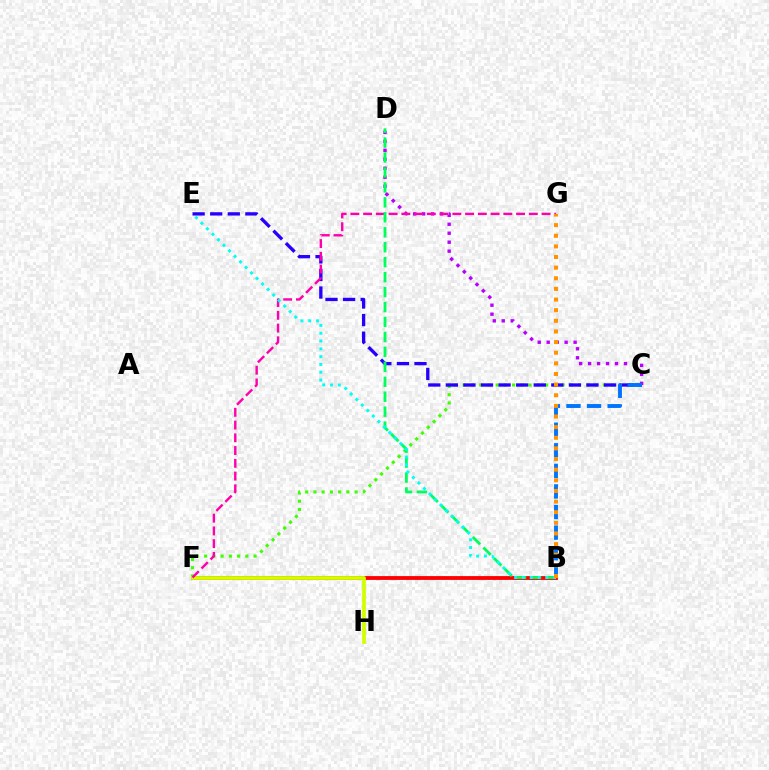{('C', 'D'): [{'color': '#b900ff', 'line_style': 'dotted', 'thickness': 2.44}], ('B', 'F'): [{'color': '#ff0000', 'line_style': 'solid', 'thickness': 2.75}], ('C', 'F'): [{'color': '#3dff00', 'line_style': 'dotted', 'thickness': 2.24}], ('C', 'E'): [{'color': '#2500ff', 'line_style': 'dashed', 'thickness': 2.39}], ('F', 'H'): [{'color': '#d1ff00', 'line_style': 'solid', 'thickness': 2.71}], ('F', 'G'): [{'color': '#ff00ac', 'line_style': 'dashed', 'thickness': 1.73}], ('B', 'C'): [{'color': '#0074ff', 'line_style': 'dashed', 'thickness': 2.8}], ('B', 'D'): [{'color': '#00ff5c', 'line_style': 'dashed', 'thickness': 2.03}], ('B', 'E'): [{'color': '#00fff6', 'line_style': 'dotted', 'thickness': 2.12}], ('B', 'G'): [{'color': '#ff9400', 'line_style': 'dotted', 'thickness': 2.89}]}